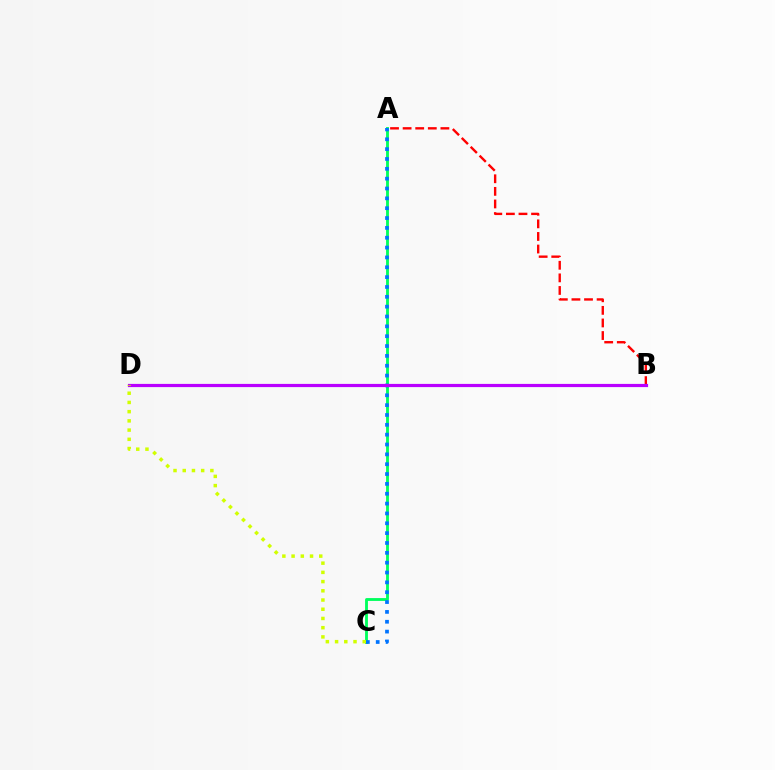{('A', 'B'): [{'color': '#ff0000', 'line_style': 'dashed', 'thickness': 1.71}], ('A', 'C'): [{'color': '#00ff5c', 'line_style': 'solid', 'thickness': 2.05}, {'color': '#0074ff', 'line_style': 'dotted', 'thickness': 2.68}], ('B', 'D'): [{'color': '#b900ff', 'line_style': 'solid', 'thickness': 2.3}], ('C', 'D'): [{'color': '#d1ff00', 'line_style': 'dotted', 'thickness': 2.5}]}